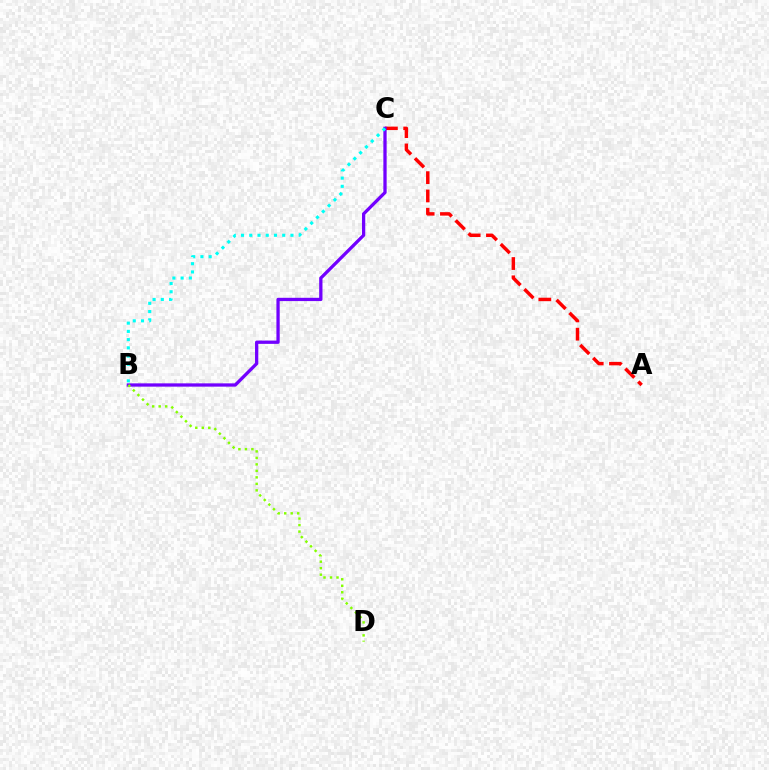{('A', 'C'): [{'color': '#ff0000', 'line_style': 'dashed', 'thickness': 2.49}], ('B', 'C'): [{'color': '#7200ff', 'line_style': 'solid', 'thickness': 2.36}, {'color': '#00fff6', 'line_style': 'dotted', 'thickness': 2.24}], ('B', 'D'): [{'color': '#84ff00', 'line_style': 'dotted', 'thickness': 1.77}]}